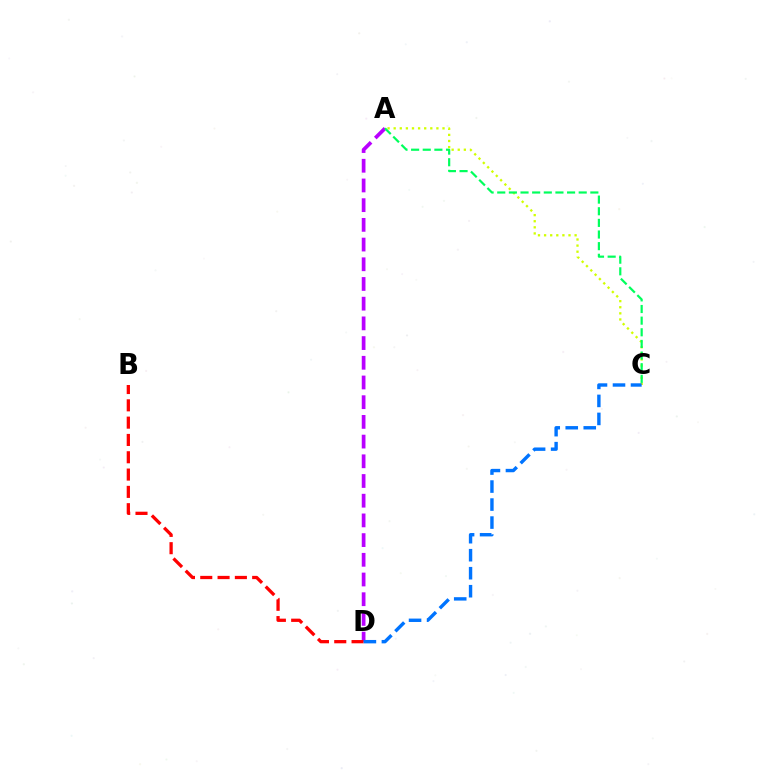{('A', 'C'): [{'color': '#d1ff00', 'line_style': 'dotted', 'thickness': 1.66}, {'color': '#00ff5c', 'line_style': 'dashed', 'thickness': 1.58}], ('A', 'D'): [{'color': '#b900ff', 'line_style': 'dashed', 'thickness': 2.68}], ('B', 'D'): [{'color': '#ff0000', 'line_style': 'dashed', 'thickness': 2.35}], ('C', 'D'): [{'color': '#0074ff', 'line_style': 'dashed', 'thickness': 2.45}]}